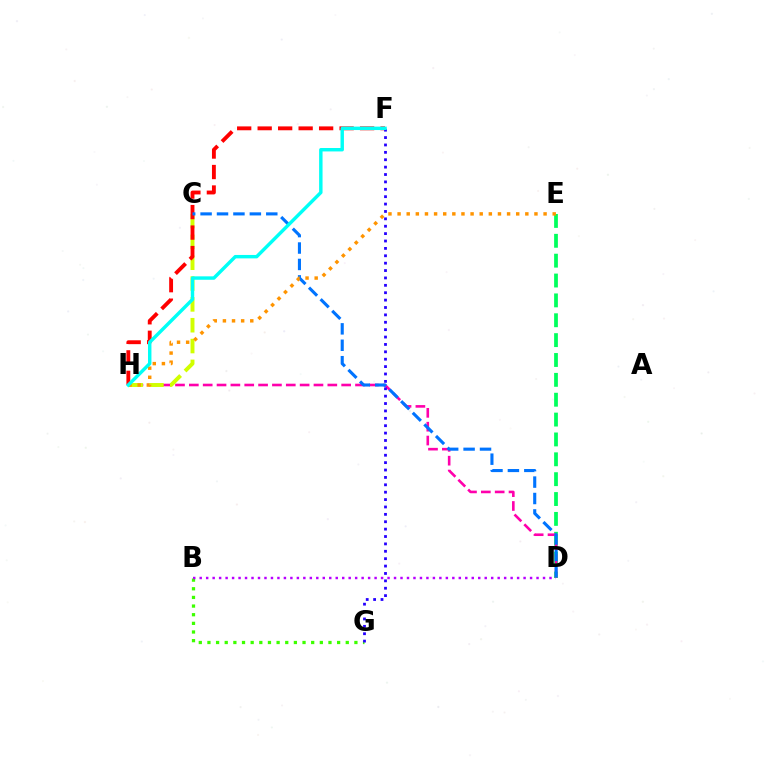{('D', 'E'): [{'color': '#00ff5c', 'line_style': 'dashed', 'thickness': 2.7}], ('D', 'H'): [{'color': '#ff00ac', 'line_style': 'dashed', 'thickness': 1.88}], ('C', 'H'): [{'color': '#d1ff00', 'line_style': 'dashed', 'thickness': 2.83}], ('F', 'H'): [{'color': '#ff0000', 'line_style': 'dashed', 'thickness': 2.78}, {'color': '#00fff6', 'line_style': 'solid', 'thickness': 2.47}], ('B', 'G'): [{'color': '#3dff00', 'line_style': 'dotted', 'thickness': 2.35}], ('F', 'G'): [{'color': '#2500ff', 'line_style': 'dotted', 'thickness': 2.01}], ('C', 'D'): [{'color': '#0074ff', 'line_style': 'dashed', 'thickness': 2.23}], ('E', 'H'): [{'color': '#ff9400', 'line_style': 'dotted', 'thickness': 2.48}], ('B', 'D'): [{'color': '#b900ff', 'line_style': 'dotted', 'thickness': 1.76}]}